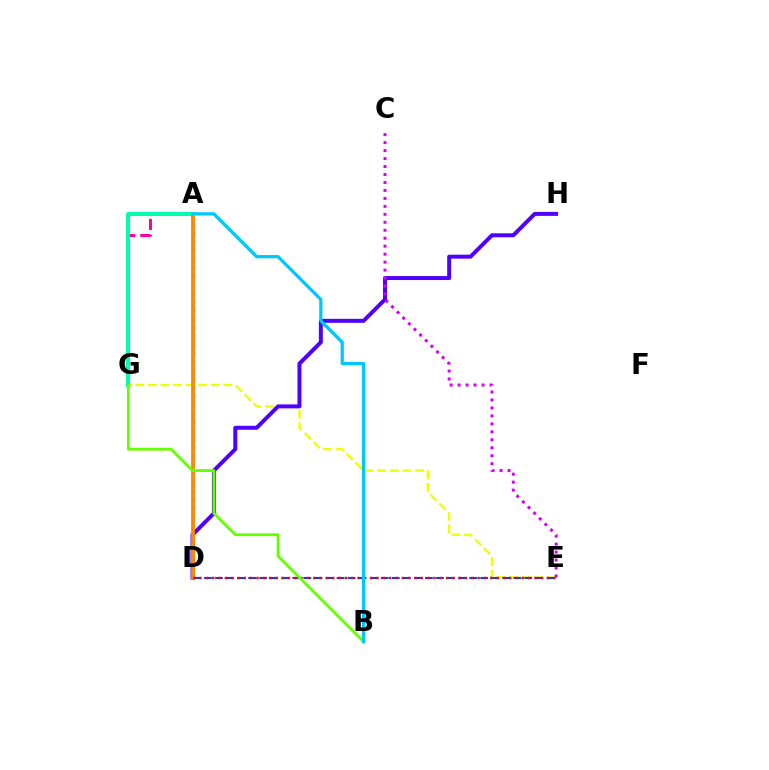{('A', 'D'): [{'color': '#00ff27', 'line_style': 'dotted', 'thickness': 2.34}, {'color': '#ff8800', 'line_style': 'solid', 'thickness': 2.75}], ('E', 'G'): [{'color': '#eeff00', 'line_style': 'dashed', 'thickness': 1.71}], ('D', 'H'): [{'color': '#4f00ff', 'line_style': 'solid', 'thickness': 2.86}], ('A', 'G'): [{'color': '#ff00a0', 'line_style': 'dashed', 'thickness': 2.15}, {'color': '#00ffaf', 'line_style': 'solid', 'thickness': 2.9}], ('C', 'E'): [{'color': '#d600ff', 'line_style': 'dotted', 'thickness': 2.16}], ('D', 'E'): [{'color': '#003fff', 'line_style': 'dashed', 'thickness': 1.5}, {'color': '#ff0000', 'line_style': 'dotted', 'thickness': 1.72}], ('B', 'G'): [{'color': '#66ff00', 'line_style': 'solid', 'thickness': 2.05}], ('A', 'B'): [{'color': '#00c7ff', 'line_style': 'solid', 'thickness': 2.35}]}